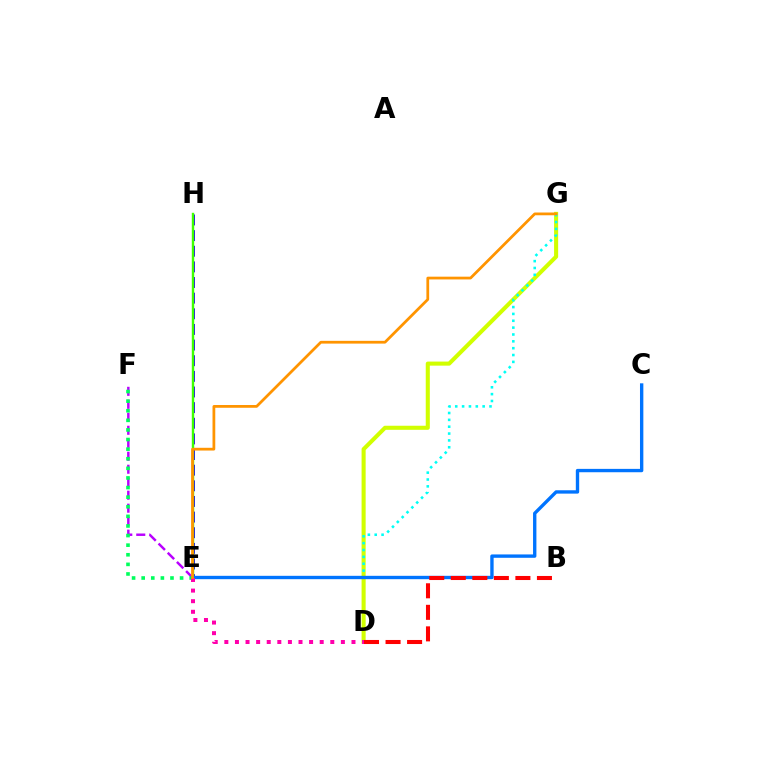{('E', 'H'): [{'color': '#2500ff', 'line_style': 'dashed', 'thickness': 2.12}, {'color': '#3dff00', 'line_style': 'solid', 'thickness': 1.73}], ('E', 'F'): [{'color': '#b900ff', 'line_style': 'dashed', 'thickness': 1.76}, {'color': '#00ff5c', 'line_style': 'dotted', 'thickness': 2.61}], ('D', 'G'): [{'color': '#d1ff00', 'line_style': 'solid', 'thickness': 2.93}], ('E', 'G'): [{'color': '#00fff6', 'line_style': 'dotted', 'thickness': 1.86}, {'color': '#ff9400', 'line_style': 'solid', 'thickness': 1.99}], ('C', 'E'): [{'color': '#0074ff', 'line_style': 'solid', 'thickness': 2.42}], ('B', 'D'): [{'color': '#ff0000', 'line_style': 'dashed', 'thickness': 2.93}], ('D', 'E'): [{'color': '#ff00ac', 'line_style': 'dotted', 'thickness': 2.88}]}